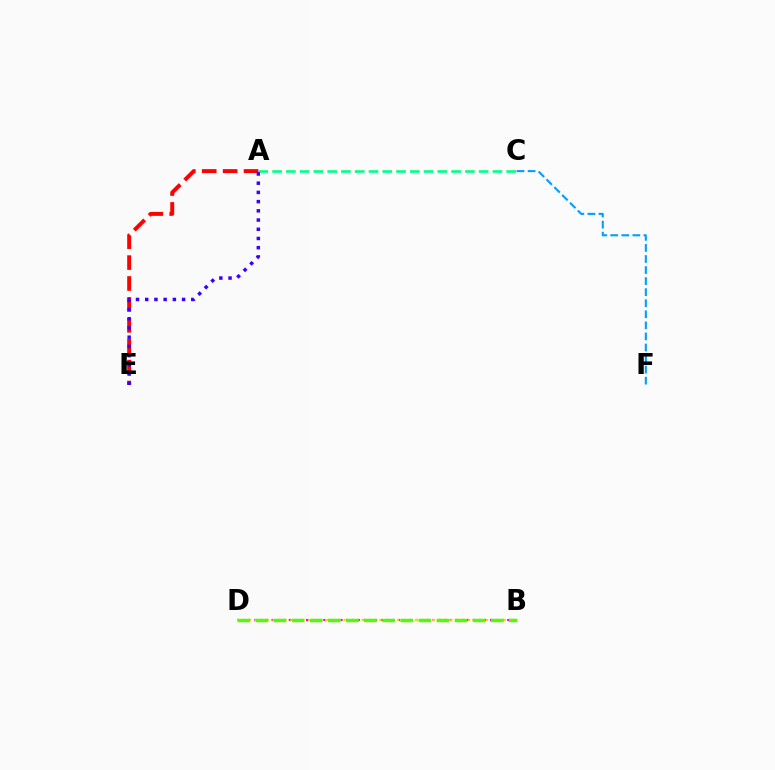{('B', 'D'): [{'color': '#ff00ed', 'line_style': 'dotted', 'thickness': 1.56}, {'color': '#ffd500', 'line_style': 'dotted', 'thickness': 1.61}, {'color': '#4fff00', 'line_style': 'dashed', 'thickness': 2.46}], ('A', 'C'): [{'color': '#00ff86', 'line_style': 'dashed', 'thickness': 1.87}], ('A', 'E'): [{'color': '#ff0000', 'line_style': 'dashed', 'thickness': 2.84}, {'color': '#3700ff', 'line_style': 'dotted', 'thickness': 2.5}], ('C', 'F'): [{'color': '#009eff', 'line_style': 'dashed', 'thickness': 1.5}]}